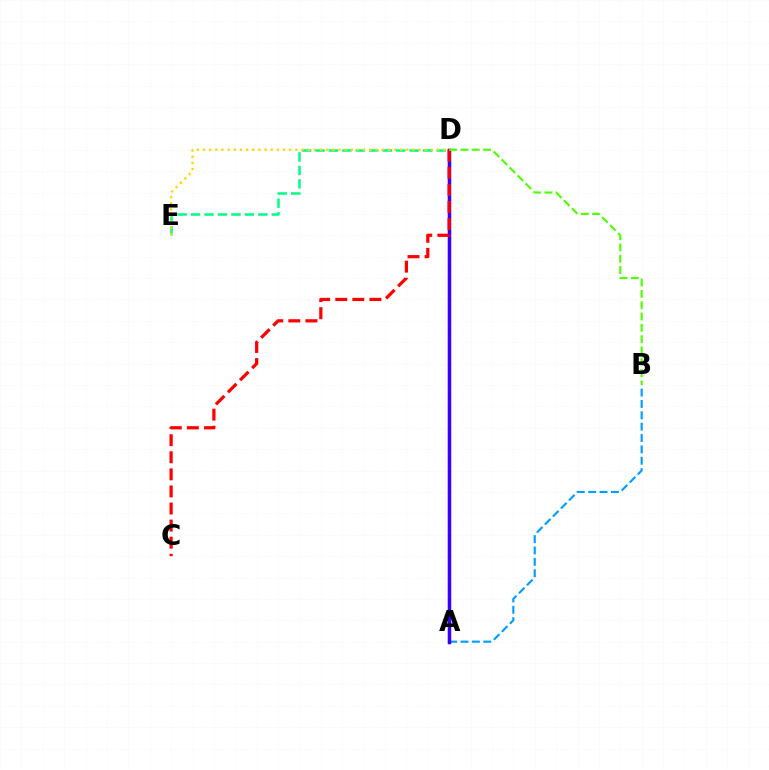{('A', 'D'): [{'color': '#ff00ed', 'line_style': 'solid', 'thickness': 1.59}, {'color': '#3700ff', 'line_style': 'solid', 'thickness': 2.5}], ('A', 'B'): [{'color': '#009eff', 'line_style': 'dashed', 'thickness': 1.54}], ('D', 'E'): [{'color': '#00ff86', 'line_style': 'dashed', 'thickness': 1.83}, {'color': '#ffd500', 'line_style': 'dotted', 'thickness': 1.67}], ('C', 'D'): [{'color': '#ff0000', 'line_style': 'dashed', 'thickness': 2.32}], ('B', 'D'): [{'color': '#4fff00', 'line_style': 'dashed', 'thickness': 1.54}]}